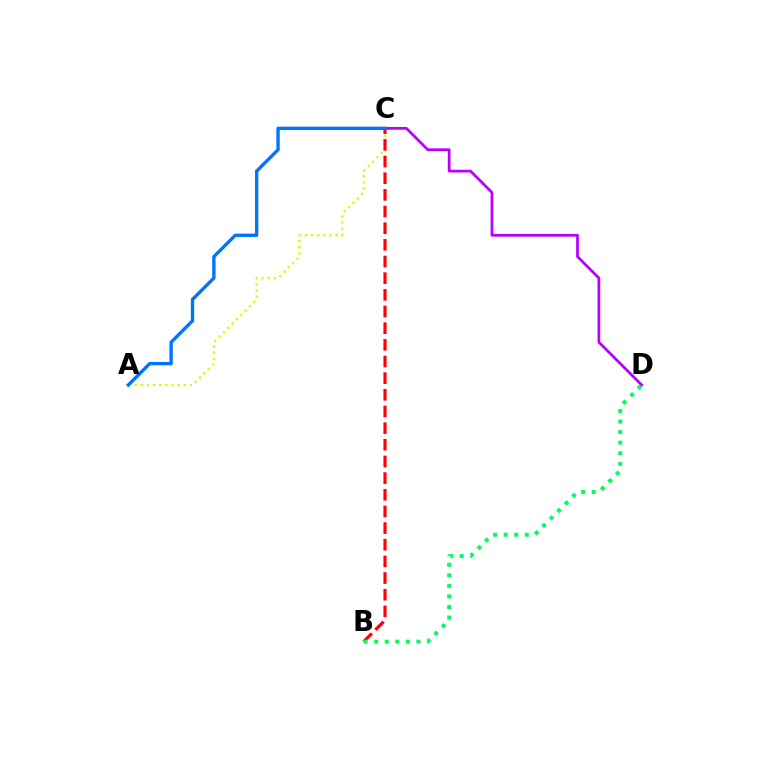{('A', 'C'): [{'color': '#d1ff00', 'line_style': 'dotted', 'thickness': 1.67}, {'color': '#0074ff', 'line_style': 'solid', 'thickness': 2.41}], ('B', 'C'): [{'color': '#ff0000', 'line_style': 'dashed', 'thickness': 2.26}], ('C', 'D'): [{'color': '#b900ff', 'line_style': 'solid', 'thickness': 1.97}], ('B', 'D'): [{'color': '#00ff5c', 'line_style': 'dotted', 'thickness': 2.87}]}